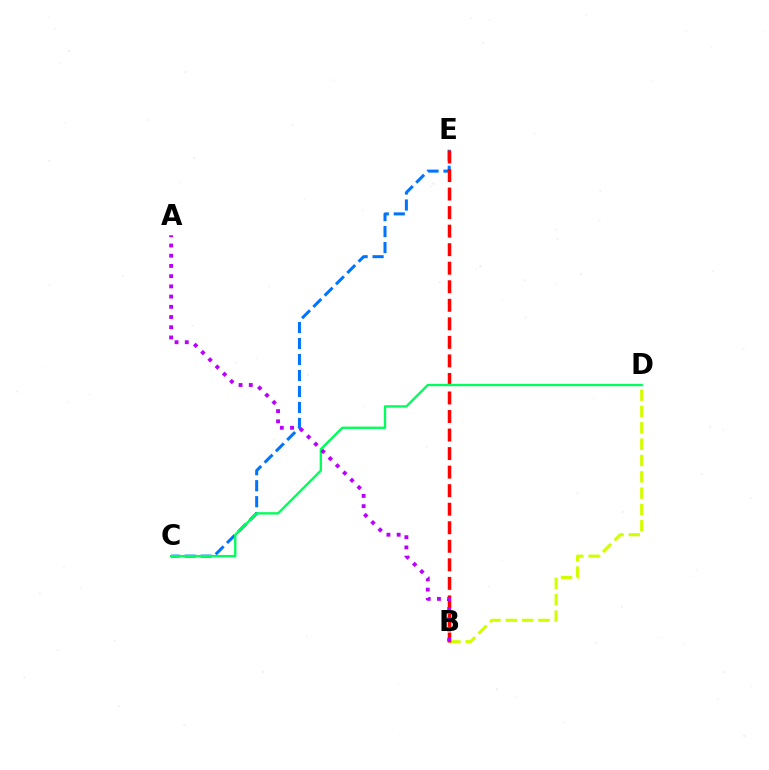{('B', 'D'): [{'color': '#d1ff00', 'line_style': 'dashed', 'thickness': 2.22}], ('C', 'E'): [{'color': '#0074ff', 'line_style': 'dashed', 'thickness': 2.17}], ('B', 'E'): [{'color': '#ff0000', 'line_style': 'dashed', 'thickness': 2.52}], ('C', 'D'): [{'color': '#00ff5c', 'line_style': 'solid', 'thickness': 1.7}], ('A', 'B'): [{'color': '#b900ff', 'line_style': 'dotted', 'thickness': 2.78}]}